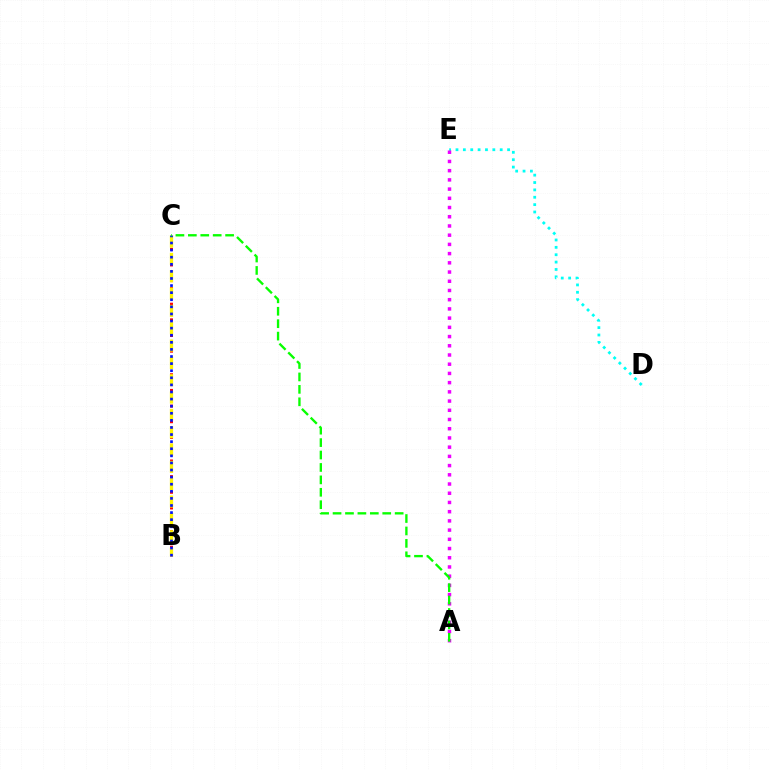{('D', 'E'): [{'color': '#00fff6', 'line_style': 'dotted', 'thickness': 2.0}], ('B', 'C'): [{'color': '#ff0000', 'line_style': 'dotted', 'thickness': 2.13}, {'color': '#fcf500', 'line_style': 'dashed', 'thickness': 2.35}, {'color': '#0010ff', 'line_style': 'dotted', 'thickness': 1.93}], ('A', 'E'): [{'color': '#ee00ff', 'line_style': 'dotted', 'thickness': 2.5}], ('A', 'C'): [{'color': '#08ff00', 'line_style': 'dashed', 'thickness': 1.69}]}